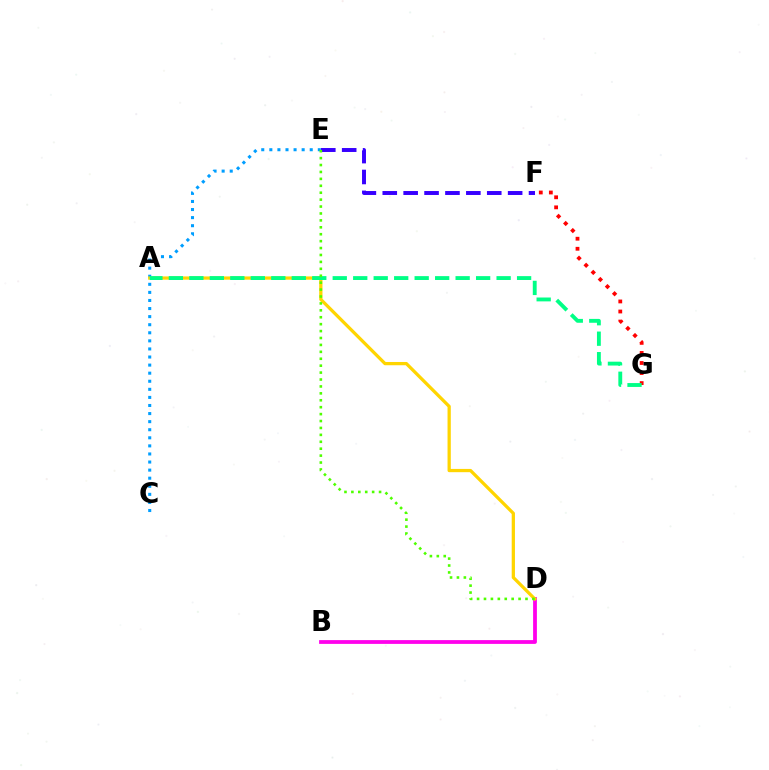{('E', 'F'): [{'color': '#3700ff', 'line_style': 'dashed', 'thickness': 2.84}], ('B', 'D'): [{'color': '#ff00ed', 'line_style': 'solid', 'thickness': 2.72}], ('F', 'G'): [{'color': '#ff0000', 'line_style': 'dotted', 'thickness': 2.73}], ('C', 'E'): [{'color': '#009eff', 'line_style': 'dotted', 'thickness': 2.19}], ('A', 'D'): [{'color': '#ffd500', 'line_style': 'solid', 'thickness': 2.35}], ('A', 'G'): [{'color': '#00ff86', 'line_style': 'dashed', 'thickness': 2.78}], ('D', 'E'): [{'color': '#4fff00', 'line_style': 'dotted', 'thickness': 1.88}]}